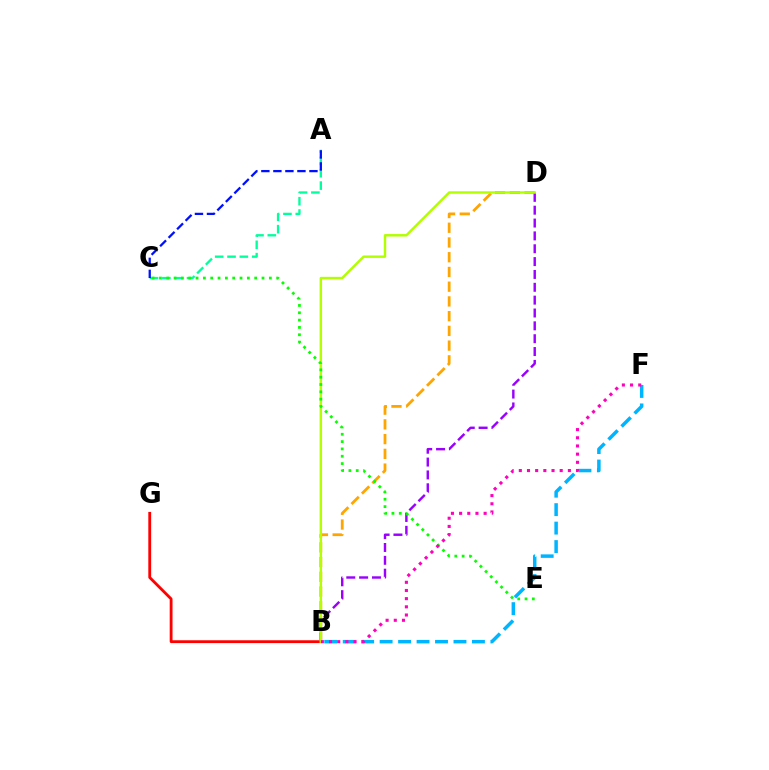{('B', 'G'): [{'color': '#ff0000', 'line_style': 'solid', 'thickness': 2.03}], ('B', 'D'): [{'color': '#ffa500', 'line_style': 'dashed', 'thickness': 2.0}, {'color': '#9b00ff', 'line_style': 'dashed', 'thickness': 1.75}, {'color': '#b3ff00', 'line_style': 'solid', 'thickness': 1.77}], ('A', 'C'): [{'color': '#00ff9d', 'line_style': 'dashed', 'thickness': 1.68}, {'color': '#0010ff', 'line_style': 'dashed', 'thickness': 1.63}], ('B', 'F'): [{'color': '#00b5ff', 'line_style': 'dashed', 'thickness': 2.51}, {'color': '#ff00bd', 'line_style': 'dotted', 'thickness': 2.22}], ('C', 'E'): [{'color': '#08ff00', 'line_style': 'dotted', 'thickness': 1.99}]}